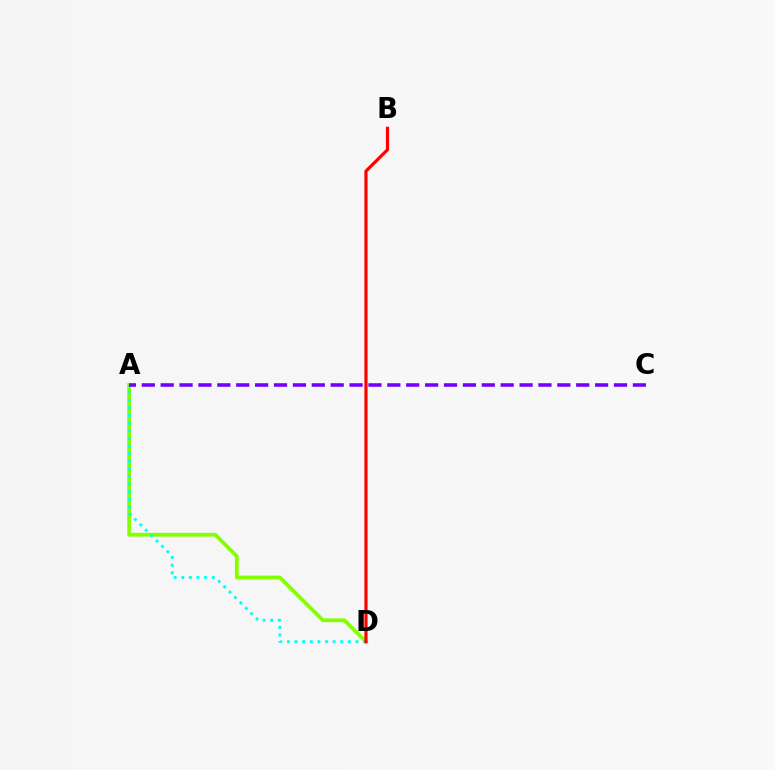{('A', 'D'): [{'color': '#84ff00', 'line_style': 'solid', 'thickness': 2.71}, {'color': '#00fff6', 'line_style': 'dotted', 'thickness': 2.07}], ('B', 'D'): [{'color': '#ff0000', 'line_style': 'solid', 'thickness': 2.29}], ('A', 'C'): [{'color': '#7200ff', 'line_style': 'dashed', 'thickness': 2.57}]}